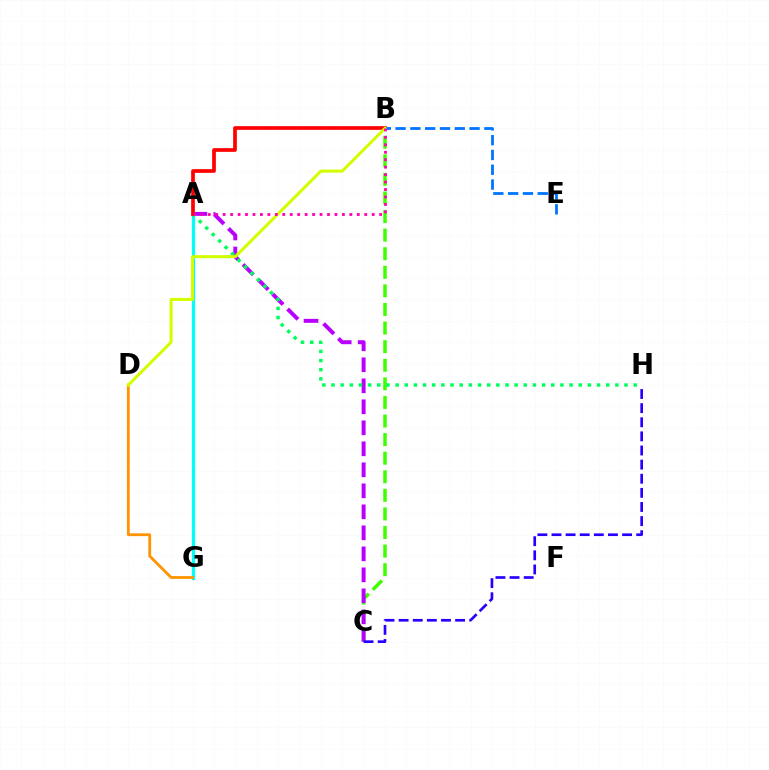{('B', 'C'): [{'color': '#3dff00', 'line_style': 'dashed', 'thickness': 2.52}], ('A', 'G'): [{'color': '#00fff6', 'line_style': 'solid', 'thickness': 2.3}], ('D', 'G'): [{'color': '#ff9400', 'line_style': 'solid', 'thickness': 2.01}], ('A', 'C'): [{'color': '#b900ff', 'line_style': 'dashed', 'thickness': 2.85}], ('A', 'H'): [{'color': '#00ff5c', 'line_style': 'dotted', 'thickness': 2.49}], ('A', 'B'): [{'color': '#ff0000', 'line_style': 'solid', 'thickness': 2.66}, {'color': '#ff00ac', 'line_style': 'dotted', 'thickness': 2.02}], ('B', 'E'): [{'color': '#0074ff', 'line_style': 'dashed', 'thickness': 2.01}], ('B', 'D'): [{'color': '#d1ff00', 'line_style': 'solid', 'thickness': 2.18}], ('C', 'H'): [{'color': '#2500ff', 'line_style': 'dashed', 'thickness': 1.92}]}